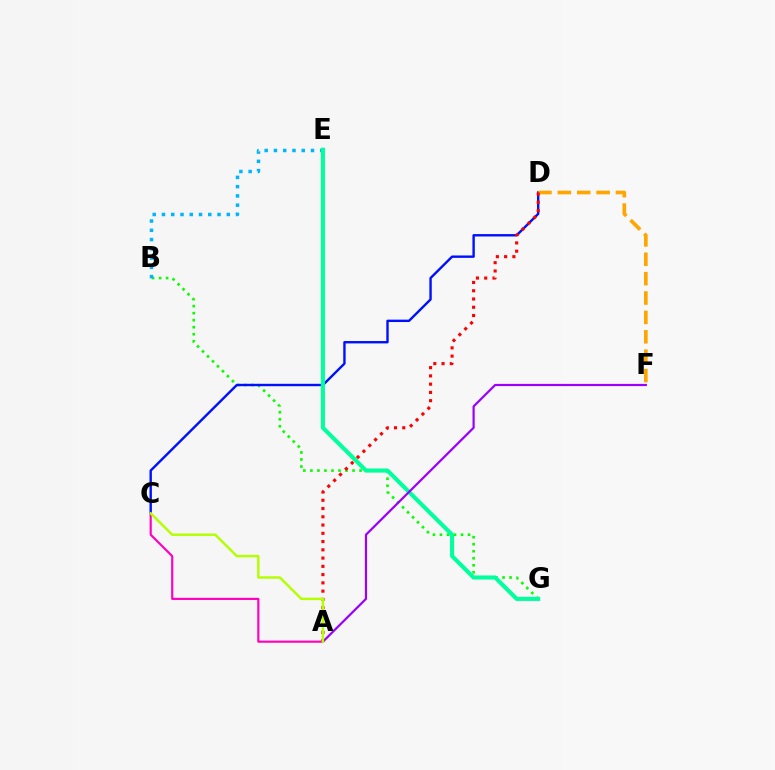{('B', 'G'): [{'color': '#08ff00', 'line_style': 'dotted', 'thickness': 1.91}], ('C', 'D'): [{'color': '#0010ff', 'line_style': 'solid', 'thickness': 1.72}], ('B', 'E'): [{'color': '#00b5ff', 'line_style': 'dotted', 'thickness': 2.52}], ('E', 'G'): [{'color': '#00ff9d', 'line_style': 'solid', 'thickness': 2.93}], ('D', 'F'): [{'color': '#ffa500', 'line_style': 'dashed', 'thickness': 2.63}], ('A', 'F'): [{'color': '#9b00ff', 'line_style': 'solid', 'thickness': 1.59}], ('A', 'C'): [{'color': '#ff00bd', 'line_style': 'solid', 'thickness': 1.55}, {'color': '#b3ff00', 'line_style': 'solid', 'thickness': 1.75}], ('A', 'D'): [{'color': '#ff0000', 'line_style': 'dotted', 'thickness': 2.24}]}